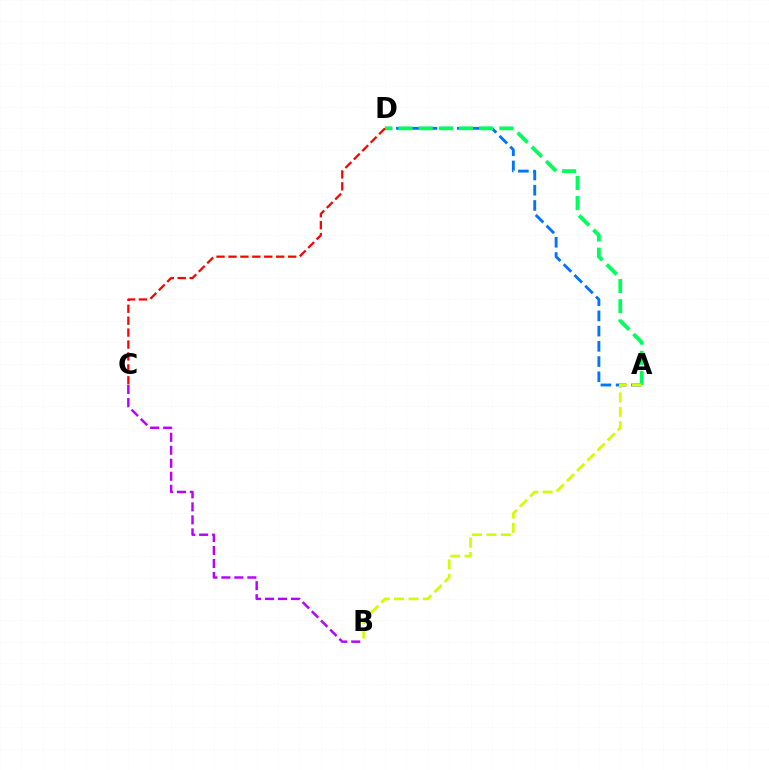{('A', 'D'): [{'color': '#0074ff', 'line_style': 'dashed', 'thickness': 2.07}, {'color': '#00ff5c', 'line_style': 'dashed', 'thickness': 2.74}], ('A', 'B'): [{'color': '#d1ff00', 'line_style': 'dashed', 'thickness': 1.96}], ('B', 'C'): [{'color': '#b900ff', 'line_style': 'dashed', 'thickness': 1.77}], ('C', 'D'): [{'color': '#ff0000', 'line_style': 'dashed', 'thickness': 1.62}]}